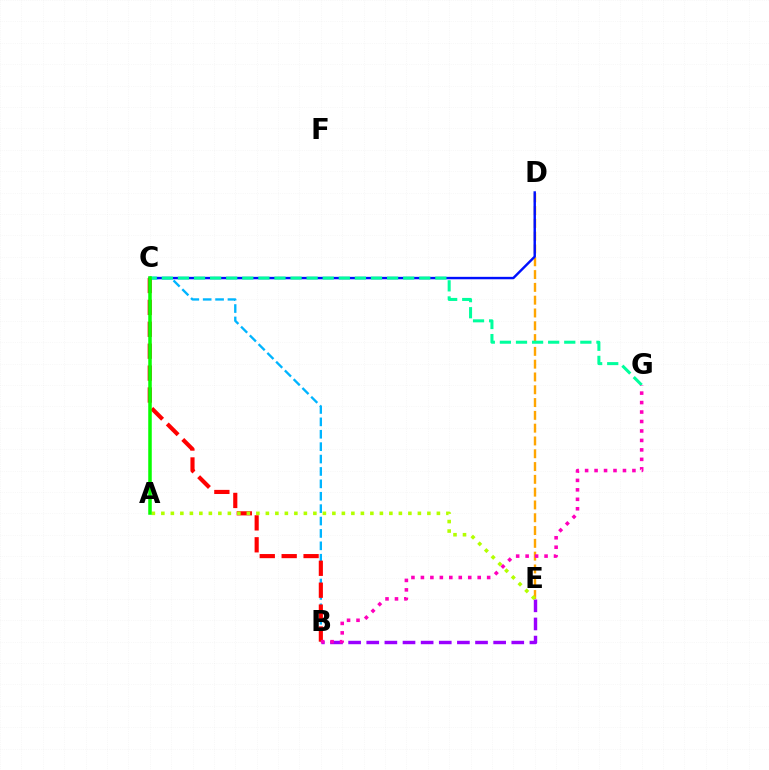{('B', 'C'): [{'color': '#00b5ff', 'line_style': 'dashed', 'thickness': 1.68}, {'color': '#ff0000', 'line_style': 'dashed', 'thickness': 2.98}], ('B', 'E'): [{'color': '#9b00ff', 'line_style': 'dashed', 'thickness': 2.46}], ('D', 'E'): [{'color': '#ffa500', 'line_style': 'dashed', 'thickness': 1.74}], ('C', 'D'): [{'color': '#0010ff', 'line_style': 'solid', 'thickness': 1.75}], ('A', 'E'): [{'color': '#b3ff00', 'line_style': 'dotted', 'thickness': 2.58}], ('C', 'G'): [{'color': '#00ff9d', 'line_style': 'dashed', 'thickness': 2.19}], ('B', 'G'): [{'color': '#ff00bd', 'line_style': 'dotted', 'thickness': 2.57}], ('A', 'C'): [{'color': '#08ff00', 'line_style': 'solid', 'thickness': 2.53}]}